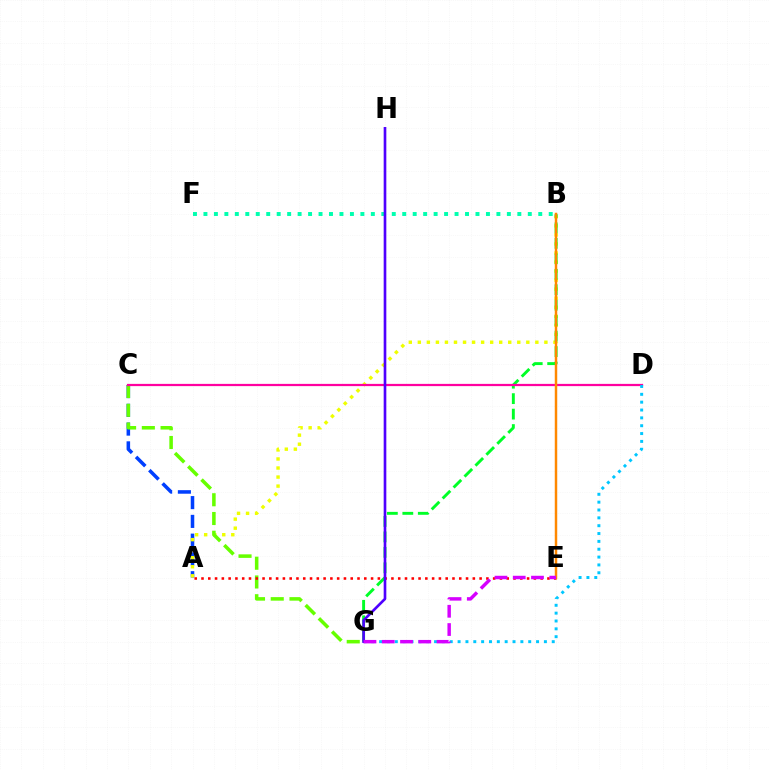{('A', 'C'): [{'color': '#003fff', 'line_style': 'dashed', 'thickness': 2.55}], ('A', 'B'): [{'color': '#eeff00', 'line_style': 'dotted', 'thickness': 2.46}], ('B', 'G'): [{'color': '#00ff27', 'line_style': 'dashed', 'thickness': 2.1}], ('C', 'G'): [{'color': '#66ff00', 'line_style': 'dashed', 'thickness': 2.55}], ('A', 'E'): [{'color': '#ff0000', 'line_style': 'dotted', 'thickness': 1.84}], ('B', 'F'): [{'color': '#00ffaf', 'line_style': 'dotted', 'thickness': 2.84}], ('C', 'D'): [{'color': '#ff00a0', 'line_style': 'solid', 'thickness': 1.61}], ('D', 'G'): [{'color': '#00c7ff', 'line_style': 'dotted', 'thickness': 2.13}], ('B', 'E'): [{'color': '#ff8800', 'line_style': 'solid', 'thickness': 1.78}], ('G', 'H'): [{'color': '#4f00ff', 'line_style': 'solid', 'thickness': 1.91}], ('E', 'G'): [{'color': '#d600ff', 'line_style': 'dashed', 'thickness': 2.48}]}